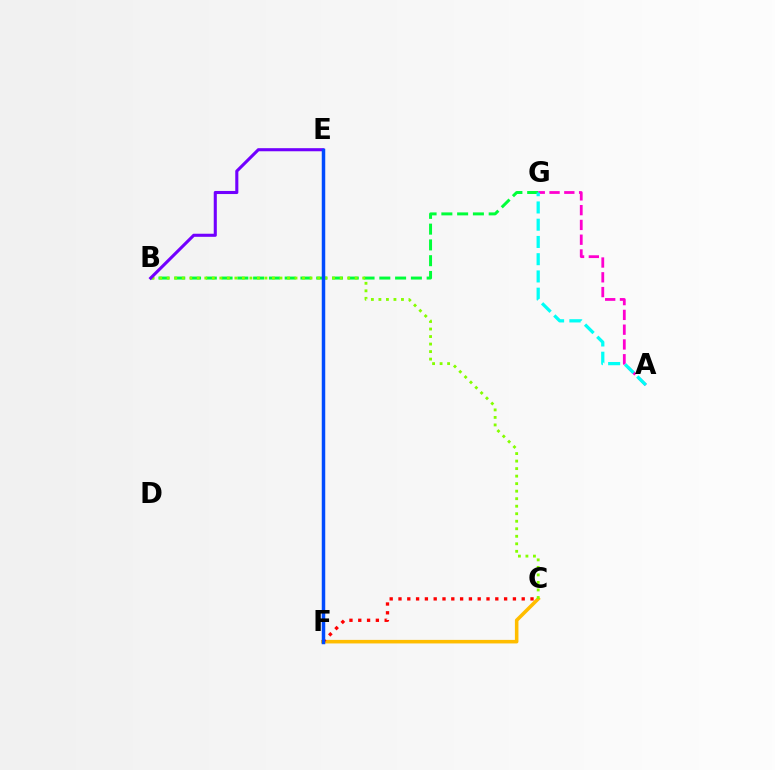{('A', 'G'): [{'color': '#ff00cf', 'line_style': 'dashed', 'thickness': 2.01}, {'color': '#00fff6', 'line_style': 'dashed', 'thickness': 2.34}], ('C', 'F'): [{'color': '#ffbd00', 'line_style': 'solid', 'thickness': 2.55}, {'color': '#ff0000', 'line_style': 'dotted', 'thickness': 2.39}], ('B', 'G'): [{'color': '#00ff39', 'line_style': 'dashed', 'thickness': 2.14}], ('B', 'C'): [{'color': '#84ff00', 'line_style': 'dotted', 'thickness': 2.04}], ('B', 'E'): [{'color': '#7200ff', 'line_style': 'solid', 'thickness': 2.22}], ('E', 'F'): [{'color': '#004bff', 'line_style': 'solid', 'thickness': 2.51}]}